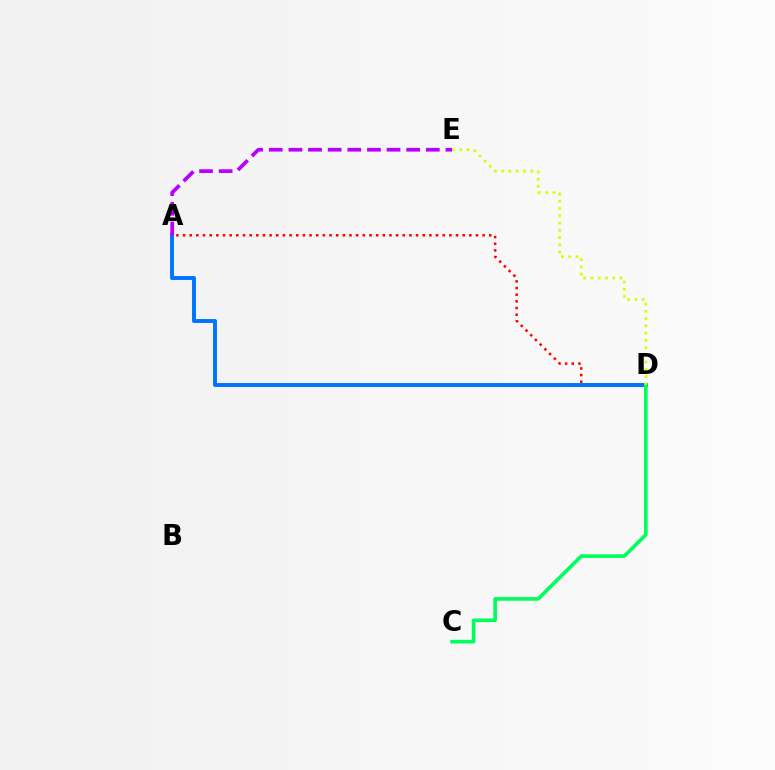{('A', 'D'): [{'color': '#ff0000', 'line_style': 'dotted', 'thickness': 1.81}, {'color': '#0074ff', 'line_style': 'solid', 'thickness': 2.83}], ('A', 'E'): [{'color': '#b900ff', 'line_style': 'dashed', 'thickness': 2.67}], ('C', 'D'): [{'color': '#00ff5c', 'line_style': 'solid', 'thickness': 2.63}], ('D', 'E'): [{'color': '#d1ff00', 'line_style': 'dotted', 'thickness': 1.97}]}